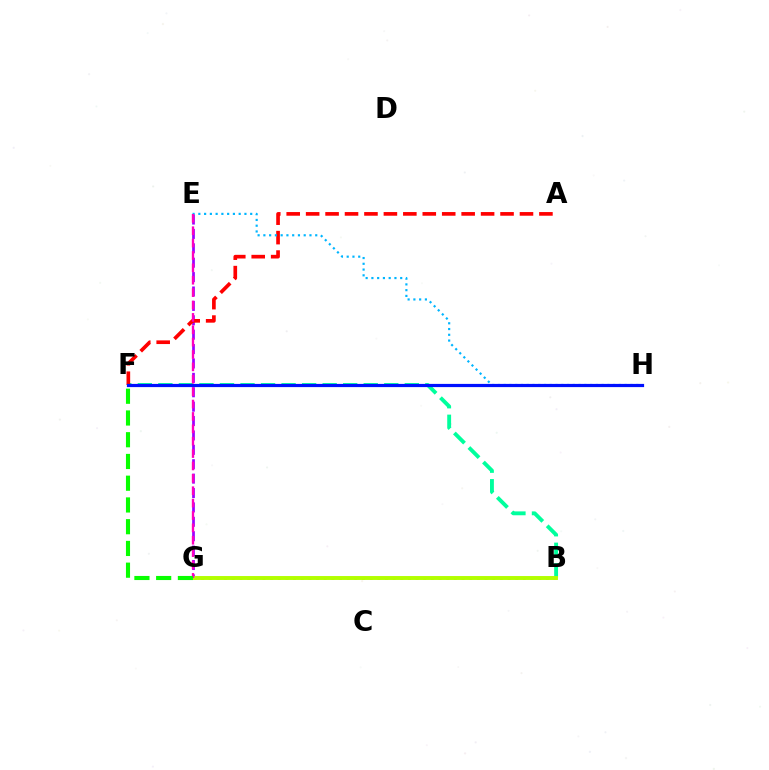{('B', 'G'): [{'color': '#ffa500', 'line_style': 'dotted', 'thickness': 2.08}, {'color': '#b3ff00', 'line_style': 'solid', 'thickness': 2.83}], ('B', 'F'): [{'color': '#00ff9d', 'line_style': 'dashed', 'thickness': 2.79}], ('E', 'G'): [{'color': '#9b00ff', 'line_style': 'dashed', 'thickness': 1.96}, {'color': '#ff00bd', 'line_style': 'dashed', 'thickness': 1.68}], ('A', 'F'): [{'color': '#ff0000', 'line_style': 'dashed', 'thickness': 2.64}], ('E', 'H'): [{'color': '#00b5ff', 'line_style': 'dotted', 'thickness': 1.57}], ('F', 'H'): [{'color': '#0010ff', 'line_style': 'solid', 'thickness': 2.31}], ('F', 'G'): [{'color': '#08ff00', 'line_style': 'dashed', 'thickness': 2.95}]}